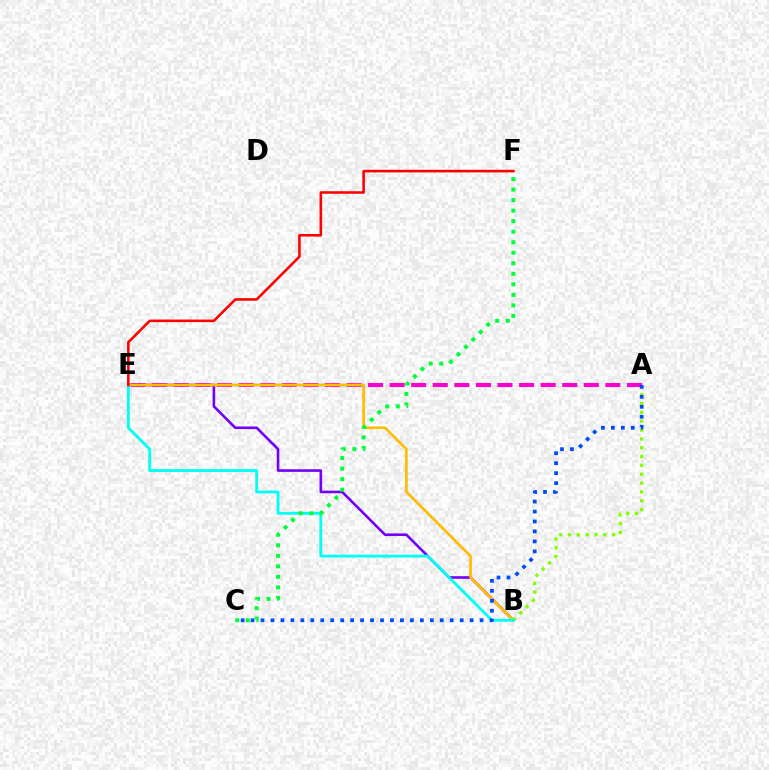{('A', 'E'): [{'color': '#ff00cf', 'line_style': 'dashed', 'thickness': 2.93}], ('B', 'E'): [{'color': '#7200ff', 'line_style': 'solid', 'thickness': 1.88}, {'color': '#ffbd00', 'line_style': 'solid', 'thickness': 1.93}, {'color': '#00fff6', 'line_style': 'solid', 'thickness': 2.04}], ('A', 'B'): [{'color': '#84ff00', 'line_style': 'dotted', 'thickness': 2.4}], ('C', 'F'): [{'color': '#00ff39', 'line_style': 'dotted', 'thickness': 2.86}], ('A', 'C'): [{'color': '#004bff', 'line_style': 'dotted', 'thickness': 2.71}], ('E', 'F'): [{'color': '#ff0000', 'line_style': 'solid', 'thickness': 1.85}]}